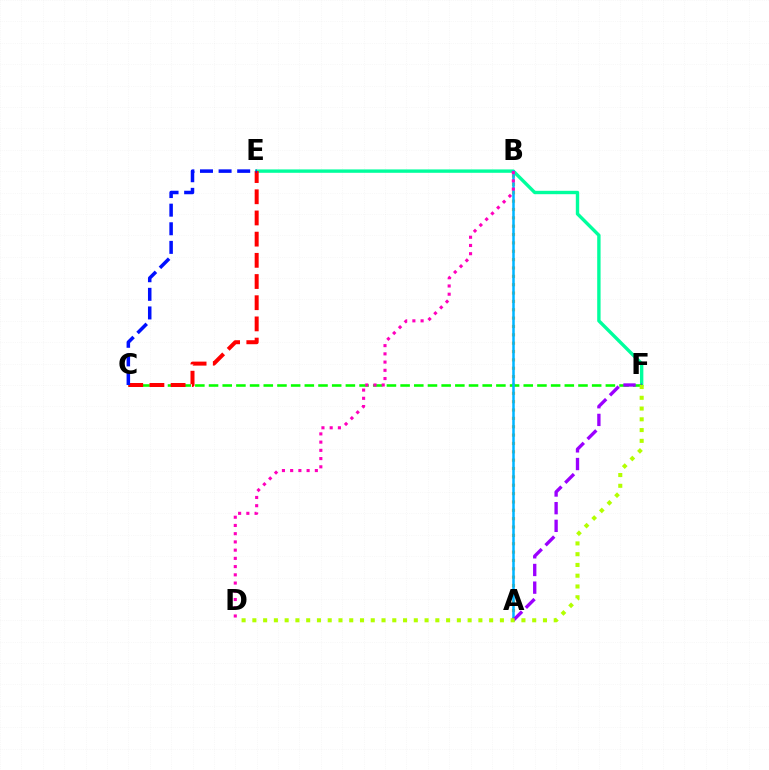{('A', 'B'): [{'color': '#ffa500', 'line_style': 'dotted', 'thickness': 2.27}, {'color': '#00b5ff', 'line_style': 'solid', 'thickness': 1.81}], ('E', 'F'): [{'color': '#00ff9d', 'line_style': 'solid', 'thickness': 2.43}], ('C', 'F'): [{'color': '#08ff00', 'line_style': 'dashed', 'thickness': 1.86}], ('C', 'E'): [{'color': '#ff0000', 'line_style': 'dashed', 'thickness': 2.88}, {'color': '#0010ff', 'line_style': 'dashed', 'thickness': 2.53}], ('A', 'F'): [{'color': '#9b00ff', 'line_style': 'dashed', 'thickness': 2.4}], ('B', 'D'): [{'color': '#ff00bd', 'line_style': 'dotted', 'thickness': 2.24}], ('D', 'F'): [{'color': '#b3ff00', 'line_style': 'dotted', 'thickness': 2.92}]}